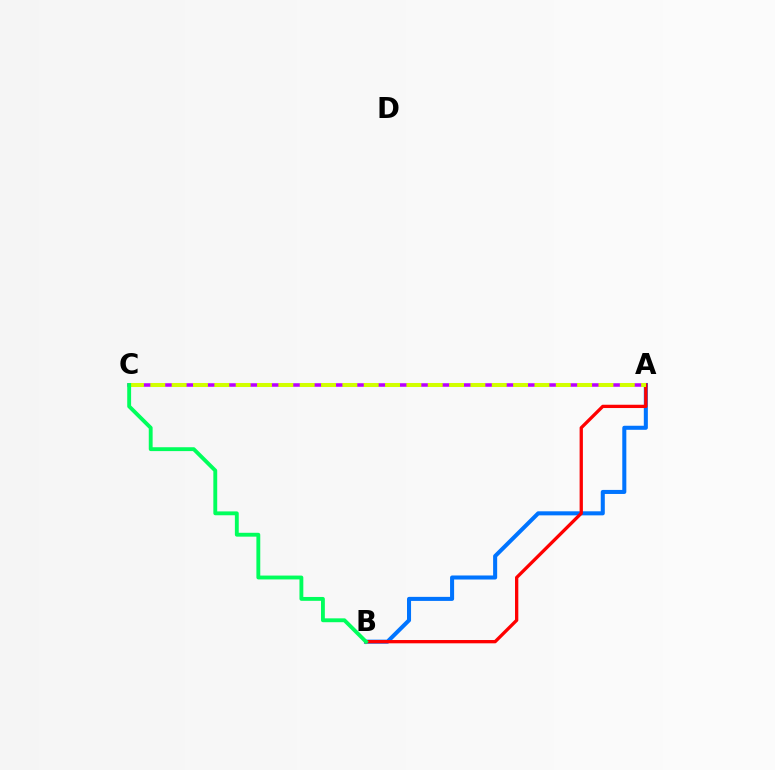{('A', 'C'): [{'color': '#b900ff', 'line_style': 'solid', 'thickness': 2.54}, {'color': '#d1ff00', 'line_style': 'dashed', 'thickness': 2.9}], ('A', 'B'): [{'color': '#0074ff', 'line_style': 'solid', 'thickness': 2.91}, {'color': '#ff0000', 'line_style': 'solid', 'thickness': 2.37}], ('B', 'C'): [{'color': '#00ff5c', 'line_style': 'solid', 'thickness': 2.78}]}